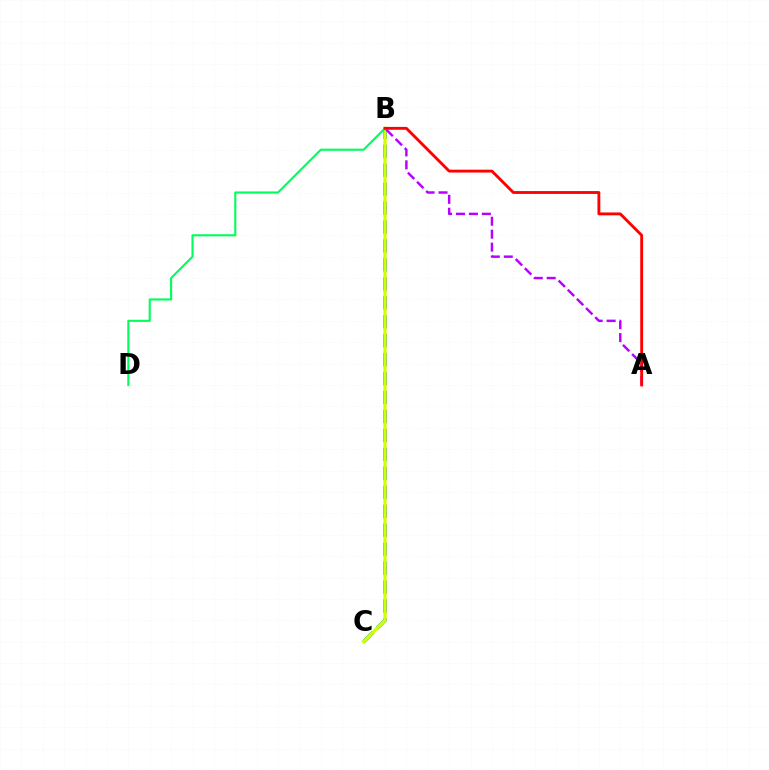{('B', 'C'): [{'color': '#0074ff', 'line_style': 'dashed', 'thickness': 2.57}, {'color': '#d1ff00', 'line_style': 'solid', 'thickness': 2.36}], ('A', 'B'): [{'color': '#b900ff', 'line_style': 'dashed', 'thickness': 1.76}, {'color': '#ff0000', 'line_style': 'solid', 'thickness': 2.05}], ('B', 'D'): [{'color': '#00ff5c', 'line_style': 'solid', 'thickness': 1.52}]}